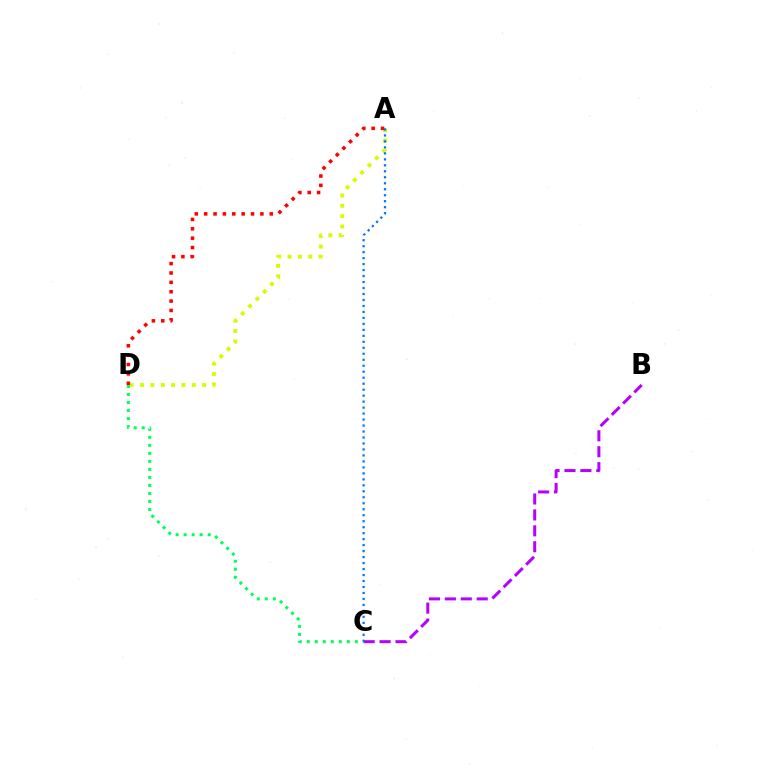{('A', 'D'): [{'color': '#d1ff00', 'line_style': 'dotted', 'thickness': 2.81}, {'color': '#ff0000', 'line_style': 'dotted', 'thickness': 2.54}], ('C', 'D'): [{'color': '#00ff5c', 'line_style': 'dotted', 'thickness': 2.18}], ('B', 'C'): [{'color': '#b900ff', 'line_style': 'dashed', 'thickness': 2.16}], ('A', 'C'): [{'color': '#0074ff', 'line_style': 'dotted', 'thickness': 1.62}]}